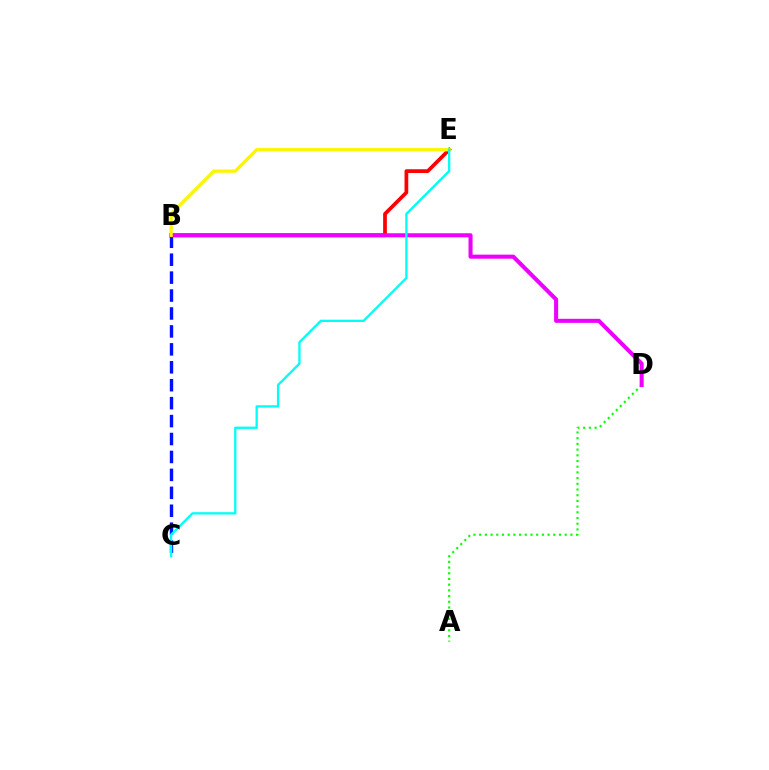{('B', 'E'): [{'color': '#ff0000', 'line_style': 'solid', 'thickness': 2.69}, {'color': '#fcf500', 'line_style': 'solid', 'thickness': 2.4}], ('B', 'C'): [{'color': '#0010ff', 'line_style': 'dashed', 'thickness': 2.44}], ('A', 'D'): [{'color': '#08ff00', 'line_style': 'dotted', 'thickness': 1.55}], ('B', 'D'): [{'color': '#ee00ff', 'line_style': 'solid', 'thickness': 2.92}], ('C', 'E'): [{'color': '#00fff6', 'line_style': 'solid', 'thickness': 1.66}]}